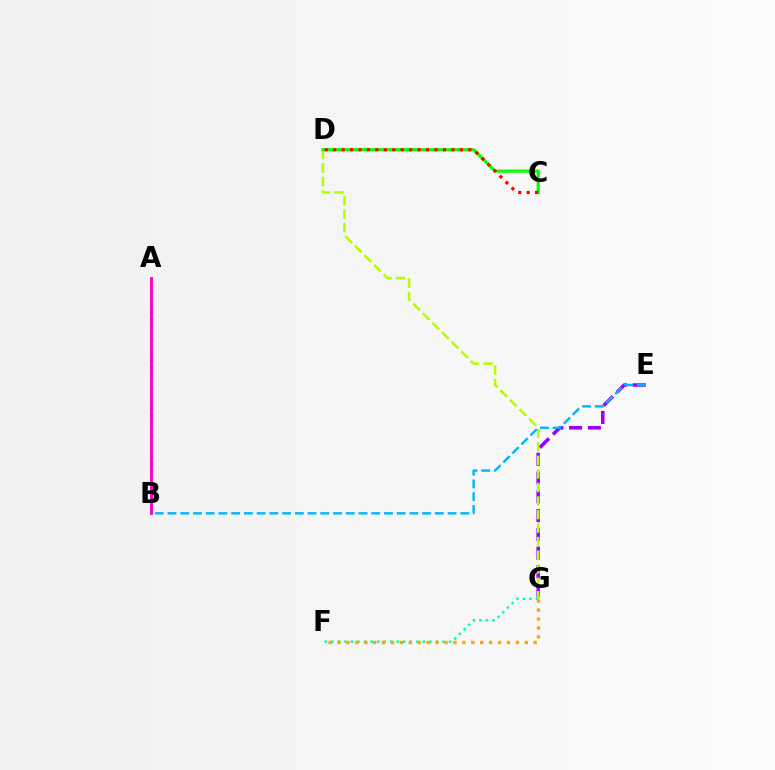{('A', 'B'): [{'color': '#0010ff', 'line_style': 'dotted', 'thickness': 1.87}, {'color': '#ff00bd', 'line_style': 'solid', 'thickness': 2.04}], ('E', 'G'): [{'color': '#9b00ff', 'line_style': 'dashed', 'thickness': 2.55}], ('D', 'G'): [{'color': '#b3ff00', 'line_style': 'dashed', 'thickness': 1.84}], ('C', 'D'): [{'color': '#08ff00', 'line_style': 'solid', 'thickness': 2.3}, {'color': '#ff0000', 'line_style': 'dotted', 'thickness': 2.29}], ('F', 'G'): [{'color': '#00ff9d', 'line_style': 'dotted', 'thickness': 1.78}, {'color': '#ffa500', 'line_style': 'dotted', 'thickness': 2.42}], ('B', 'E'): [{'color': '#00b5ff', 'line_style': 'dashed', 'thickness': 1.73}]}